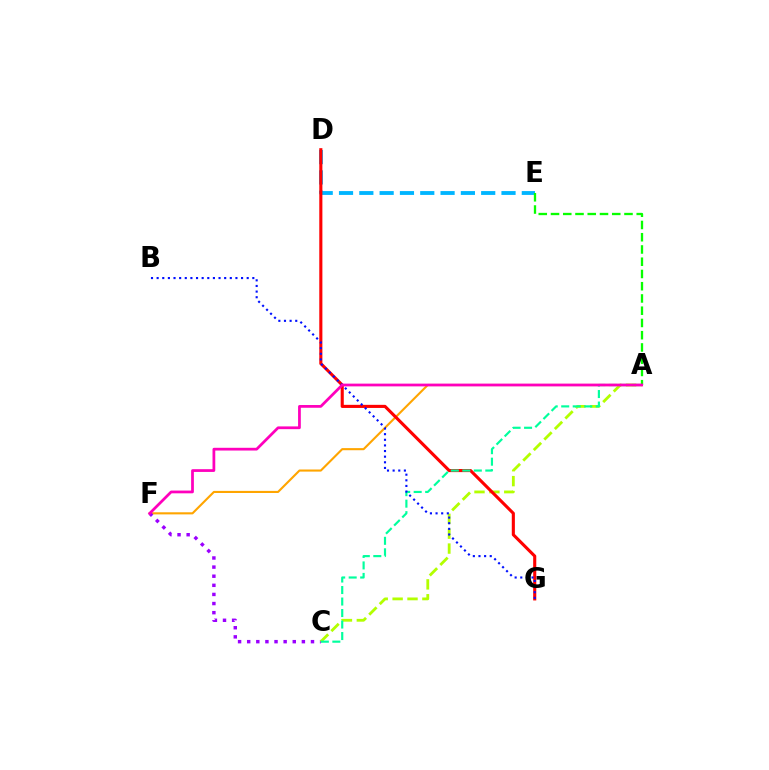{('A', 'F'): [{'color': '#ffa500', 'line_style': 'solid', 'thickness': 1.52}, {'color': '#ff00bd', 'line_style': 'solid', 'thickness': 1.98}], ('C', 'F'): [{'color': '#9b00ff', 'line_style': 'dotted', 'thickness': 2.48}], ('D', 'E'): [{'color': '#00b5ff', 'line_style': 'dashed', 'thickness': 2.76}], ('A', 'C'): [{'color': '#b3ff00', 'line_style': 'dashed', 'thickness': 2.02}, {'color': '#00ff9d', 'line_style': 'dashed', 'thickness': 1.56}], ('D', 'G'): [{'color': '#ff0000', 'line_style': 'solid', 'thickness': 2.23}], ('A', 'E'): [{'color': '#08ff00', 'line_style': 'dashed', 'thickness': 1.66}], ('B', 'G'): [{'color': '#0010ff', 'line_style': 'dotted', 'thickness': 1.53}]}